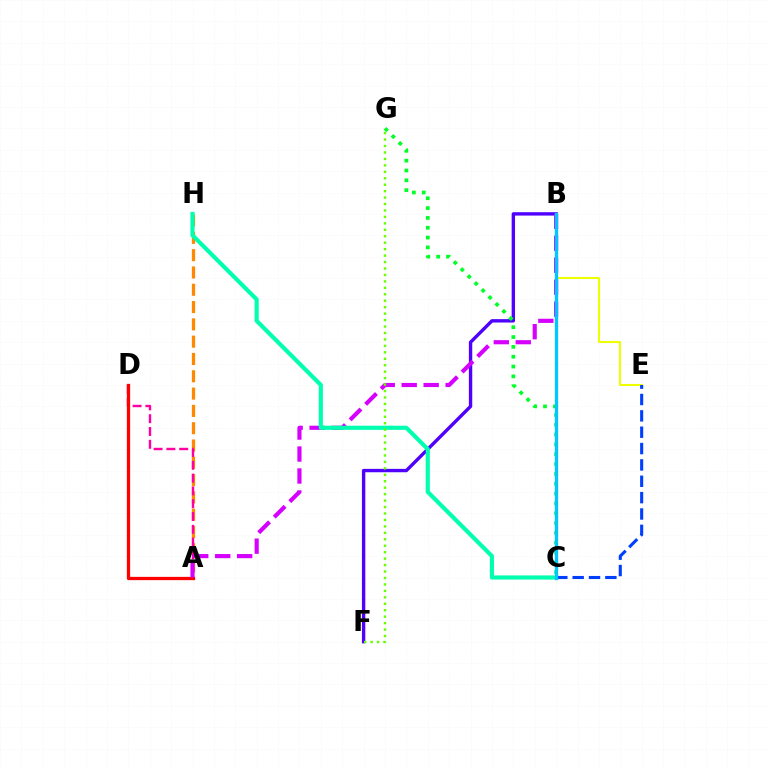{('B', 'E'): [{'color': '#eeff00', 'line_style': 'solid', 'thickness': 1.5}], ('A', 'H'): [{'color': '#ff8800', 'line_style': 'dashed', 'thickness': 2.35}], ('A', 'D'): [{'color': '#ff00a0', 'line_style': 'dashed', 'thickness': 1.74}, {'color': '#ff0000', 'line_style': 'solid', 'thickness': 2.35}], ('B', 'F'): [{'color': '#4f00ff', 'line_style': 'solid', 'thickness': 2.43}], ('A', 'B'): [{'color': '#d600ff', 'line_style': 'dashed', 'thickness': 2.98}], ('C', 'G'): [{'color': '#00ff27', 'line_style': 'dotted', 'thickness': 2.67}], ('C', 'H'): [{'color': '#00ffaf', 'line_style': 'solid', 'thickness': 2.98}], ('C', 'E'): [{'color': '#003fff', 'line_style': 'dashed', 'thickness': 2.22}], ('B', 'C'): [{'color': '#00c7ff', 'line_style': 'solid', 'thickness': 2.4}], ('F', 'G'): [{'color': '#66ff00', 'line_style': 'dotted', 'thickness': 1.75}]}